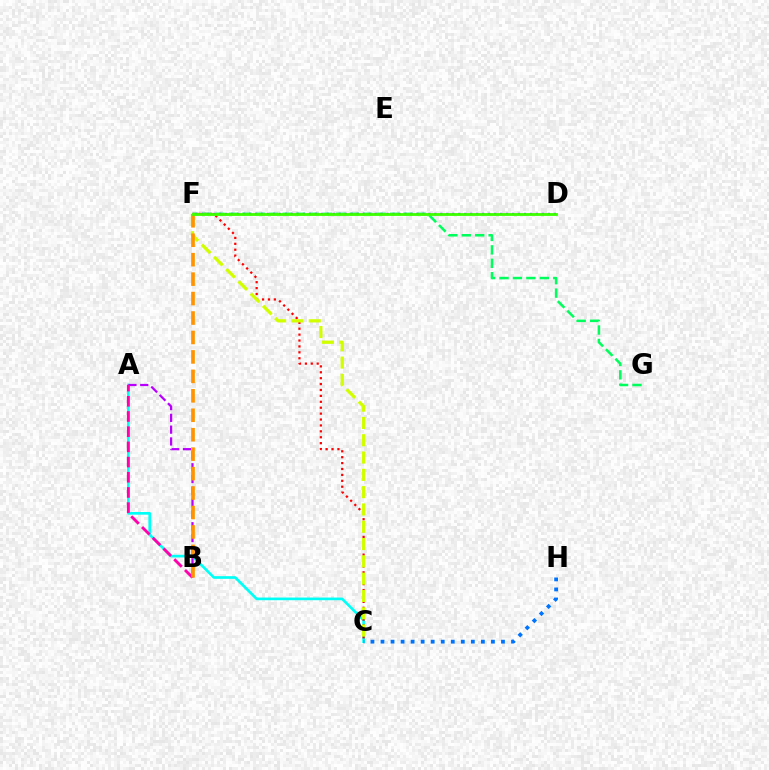{('A', 'C'): [{'color': '#00fff6', 'line_style': 'solid', 'thickness': 1.92}], ('C', 'F'): [{'color': '#ff0000', 'line_style': 'dotted', 'thickness': 1.6}, {'color': '#d1ff00', 'line_style': 'dashed', 'thickness': 2.35}], ('F', 'G'): [{'color': '#00ff5c', 'line_style': 'dashed', 'thickness': 1.82}], ('C', 'H'): [{'color': '#0074ff', 'line_style': 'dotted', 'thickness': 2.73}], ('A', 'B'): [{'color': '#b900ff', 'line_style': 'dashed', 'thickness': 1.6}, {'color': '#ff00ac', 'line_style': 'dashed', 'thickness': 2.06}], ('B', 'F'): [{'color': '#ff9400', 'line_style': 'dashed', 'thickness': 2.64}], ('D', 'F'): [{'color': '#2500ff', 'line_style': 'dotted', 'thickness': 1.62}, {'color': '#3dff00', 'line_style': 'solid', 'thickness': 2.02}]}